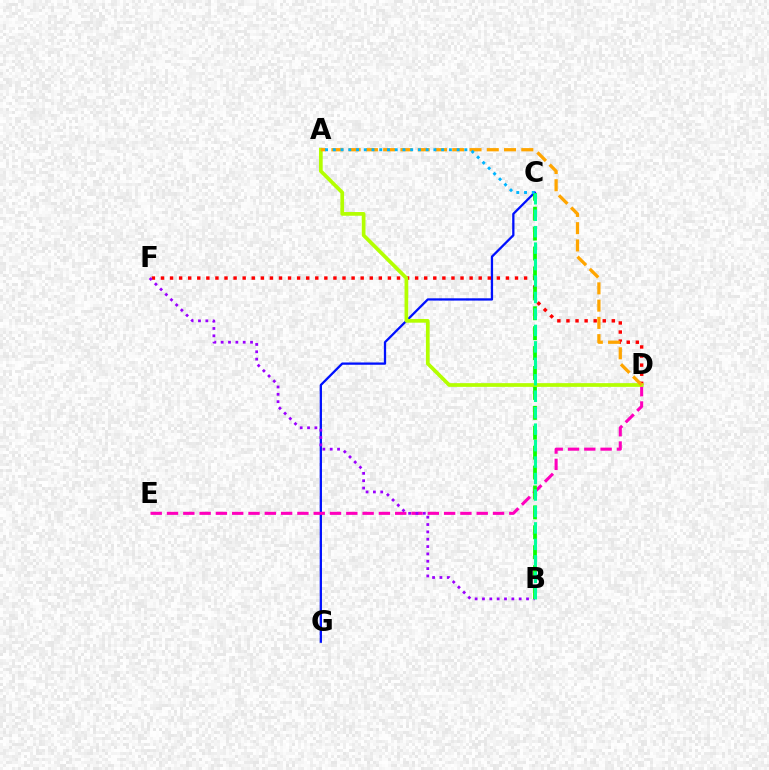{('C', 'G'): [{'color': '#0010ff', 'line_style': 'solid', 'thickness': 1.64}], ('D', 'F'): [{'color': '#ff0000', 'line_style': 'dotted', 'thickness': 2.47}], ('D', 'E'): [{'color': '#ff00bd', 'line_style': 'dashed', 'thickness': 2.21}], ('B', 'F'): [{'color': '#9b00ff', 'line_style': 'dotted', 'thickness': 2.0}], ('B', 'C'): [{'color': '#08ff00', 'line_style': 'dashed', 'thickness': 2.71}, {'color': '#00ff9d', 'line_style': 'dashed', 'thickness': 2.24}], ('A', 'D'): [{'color': '#b3ff00', 'line_style': 'solid', 'thickness': 2.67}, {'color': '#ffa500', 'line_style': 'dashed', 'thickness': 2.35}], ('A', 'C'): [{'color': '#00b5ff', 'line_style': 'dotted', 'thickness': 2.1}]}